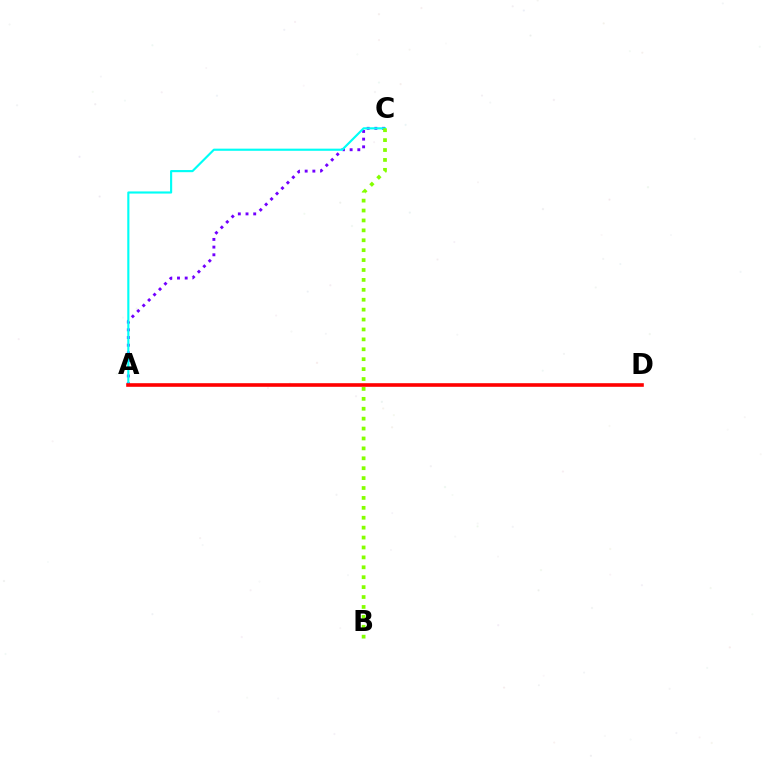{('A', 'C'): [{'color': '#7200ff', 'line_style': 'dotted', 'thickness': 2.09}, {'color': '#00fff6', 'line_style': 'solid', 'thickness': 1.54}], ('B', 'C'): [{'color': '#84ff00', 'line_style': 'dotted', 'thickness': 2.69}], ('A', 'D'): [{'color': '#ff0000', 'line_style': 'solid', 'thickness': 2.6}]}